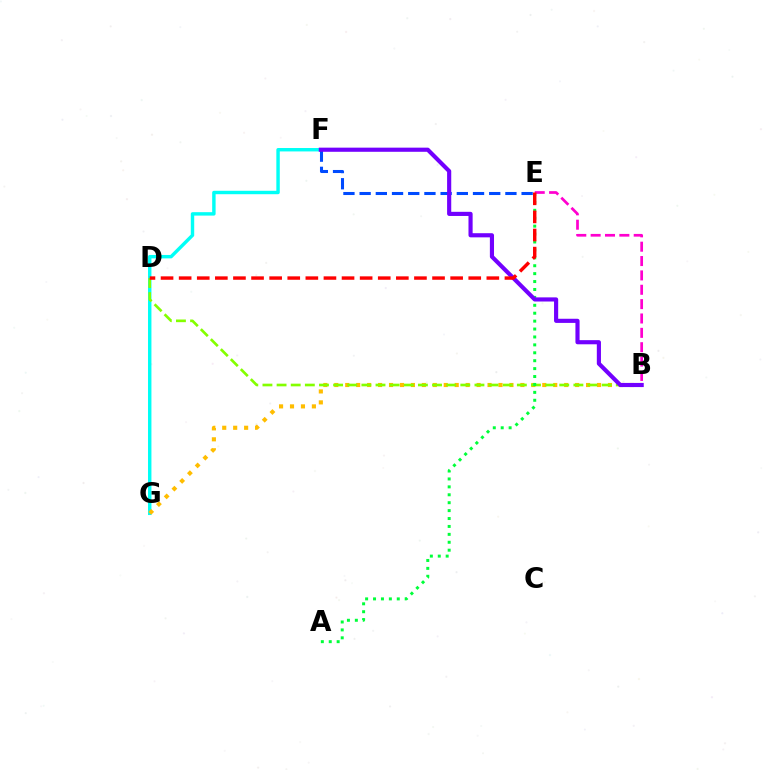{('F', 'G'): [{'color': '#00fff6', 'line_style': 'solid', 'thickness': 2.47}], ('B', 'E'): [{'color': '#ff00cf', 'line_style': 'dashed', 'thickness': 1.95}], ('B', 'G'): [{'color': '#ffbd00', 'line_style': 'dotted', 'thickness': 2.97}], ('B', 'D'): [{'color': '#84ff00', 'line_style': 'dashed', 'thickness': 1.92}], ('E', 'F'): [{'color': '#004bff', 'line_style': 'dashed', 'thickness': 2.2}], ('A', 'E'): [{'color': '#00ff39', 'line_style': 'dotted', 'thickness': 2.15}], ('B', 'F'): [{'color': '#7200ff', 'line_style': 'solid', 'thickness': 2.98}], ('D', 'E'): [{'color': '#ff0000', 'line_style': 'dashed', 'thickness': 2.46}]}